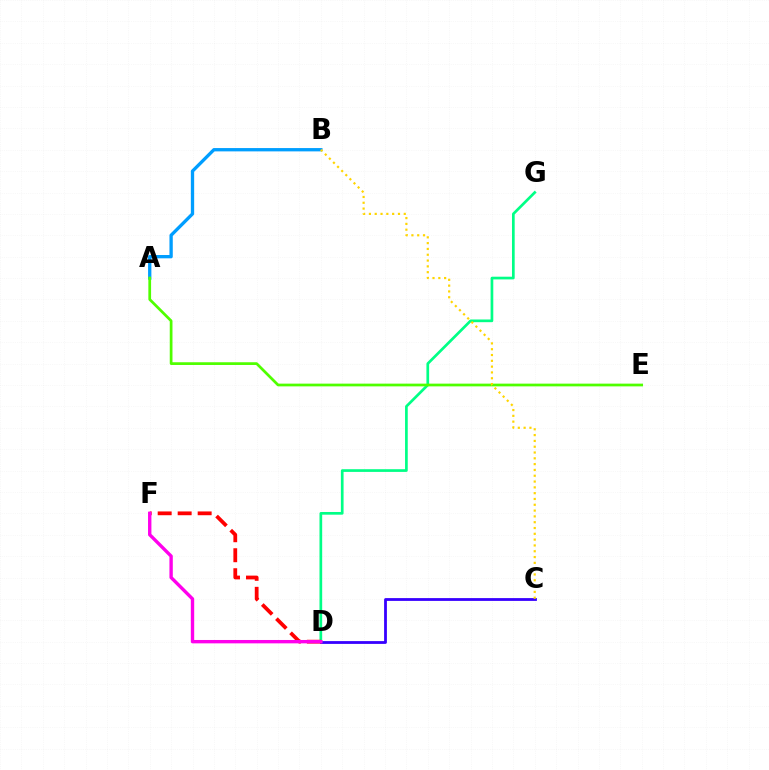{('A', 'B'): [{'color': '#009eff', 'line_style': 'solid', 'thickness': 2.39}], ('C', 'D'): [{'color': '#3700ff', 'line_style': 'solid', 'thickness': 2.01}], ('D', 'G'): [{'color': '#00ff86', 'line_style': 'solid', 'thickness': 1.94}], ('A', 'E'): [{'color': '#4fff00', 'line_style': 'solid', 'thickness': 1.97}], ('B', 'C'): [{'color': '#ffd500', 'line_style': 'dotted', 'thickness': 1.58}], ('D', 'F'): [{'color': '#ff0000', 'line_style': 'dashed', 'thickness': 2.72}, {'color': '#ff00ed', 'line_style': 'solid', 'thickness': 2.43}]}